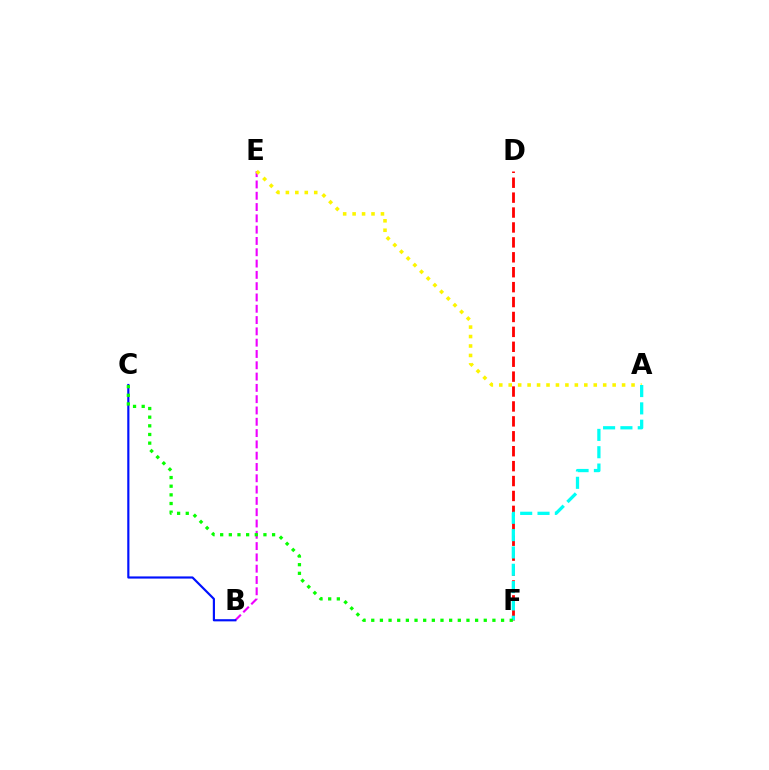{('B', 'E'): [{'color': '#ee00ff', 'line_style': 'dashed', 'thickness': 1.54}], ('D', 'F'): [{'color': '#ff0000', 'line_style': 'dashed', 'thickness': 2.03}], ('B', 'C'): [{'color': '#0010ff', 'line_style': 'solid', 'thickness': 1.56}], ('A', 'E'): [{'color': '#fcf500', 'line_style': 'dotted', 'thickness': 2.57}], ('A', 'F'): [{'color': '#00fff6', 'line_style': 'dashed', 'thickness': 2.35}], ('C', 'F'): [{'color': '#08ff00', 'line_style': 'dotted', 'thickness': 2.35}]}